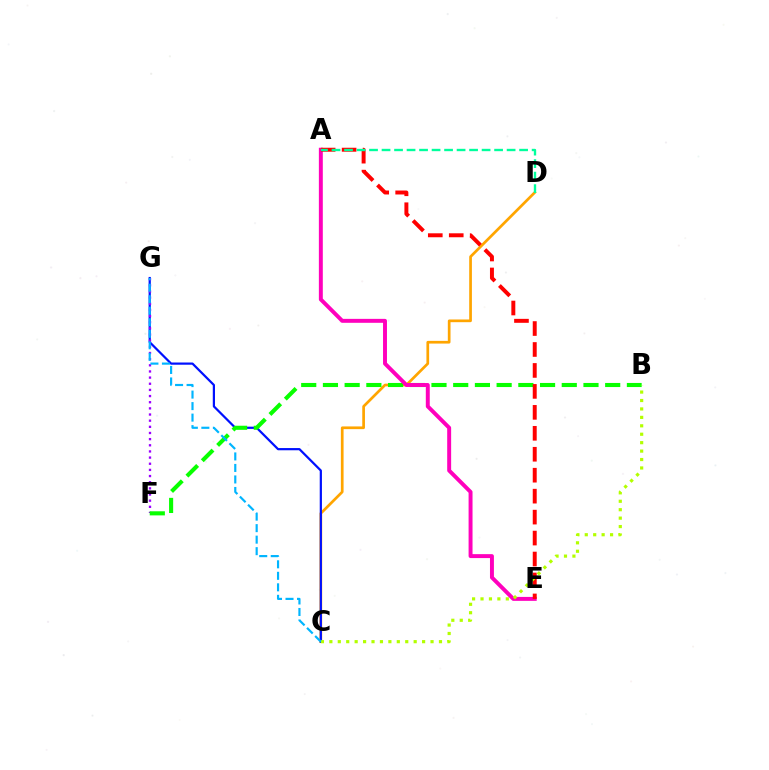{('C', 'D'): [{'color': '#ffa500', 'line_style': 'solid', 'thickness': 1.94}], ('C', 'G'): [{'color': '#0010ff', 'line_style': 'solid', 'thickness': 1.6}, {'color': '#00b5ff', 'line_style': 'dashed', 'thickness': 1.56}], ('F', 'G'): [{'color': '#9b00ff', 'line_style': 'dotted', 'thickness': 1.67}], ('B', 'F'): [{'color': '#08ff00', 'line_style': 'dashed', 'thickness': 2.95}], ('A', 'E'): [{'color': '#ff00bd', 'line_style': 'solid', 'thickness': 2.84}, {'color': '#ff0000', 'line_style': 'dashed', 'thickness': 2.85}], ('B', 'C'): [{'color': '#b3ff00', 'line_style': 'dotted', 'thickness': 2.29}], ('A', 'D'): [{'color': '#00ff9d', 'line_style': 'dashed', 'thickness': 1.7}]}